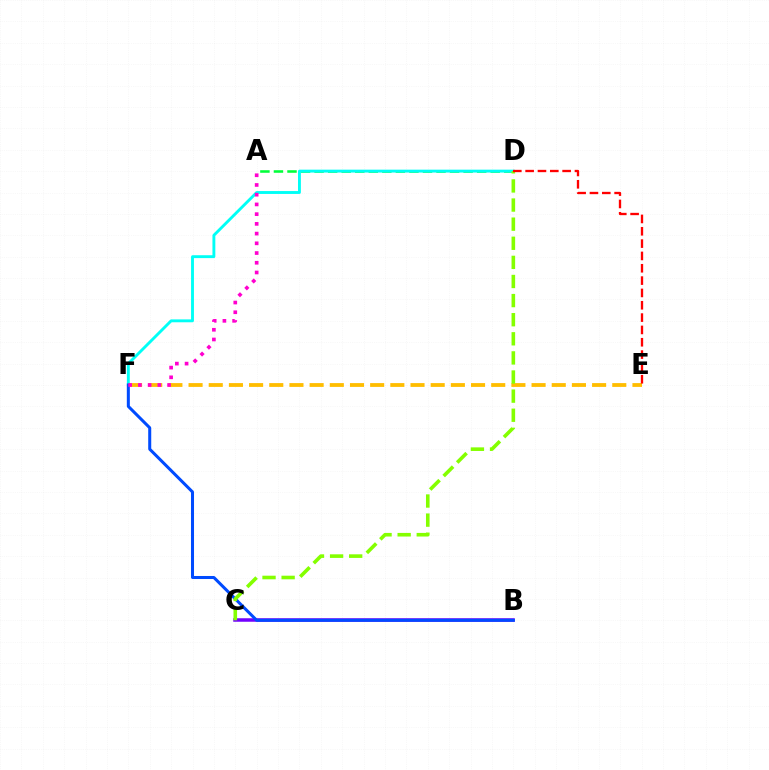{('E', 'F'): [{'color': '#ffbd00', 'line_style': 'dashed', 'thickness': 2.74}], ('A', 'D'): [{'color': '#00ff39', 'line_style': 'dashed', 'thickness': 1.84}], ('B', 'C'): [{'color': '#7200ff', 'line_style': 'solid', 'thickness': 2.52}], ('D', 'F'): [{'color': '#00fff6', 'line_style': 'solid', 'thickness': 2.08}], ('B', 'F'): [{'color': '#004bff', 'line_style': 'solid', 'thickness': 2.18}], ('A', 'F'): [{'color': '#ff00cf', 'line_style': 'dotted', 'thickness': 2.64}], ('C', 'D'): [{'color': '#84ff00', 'line_style': 'dashed', 'thickness': 2.6}], ('D', 'E'): [{'color': '#ff0000', 'line_style': 'dashed', 'thickness': 1.68}]}